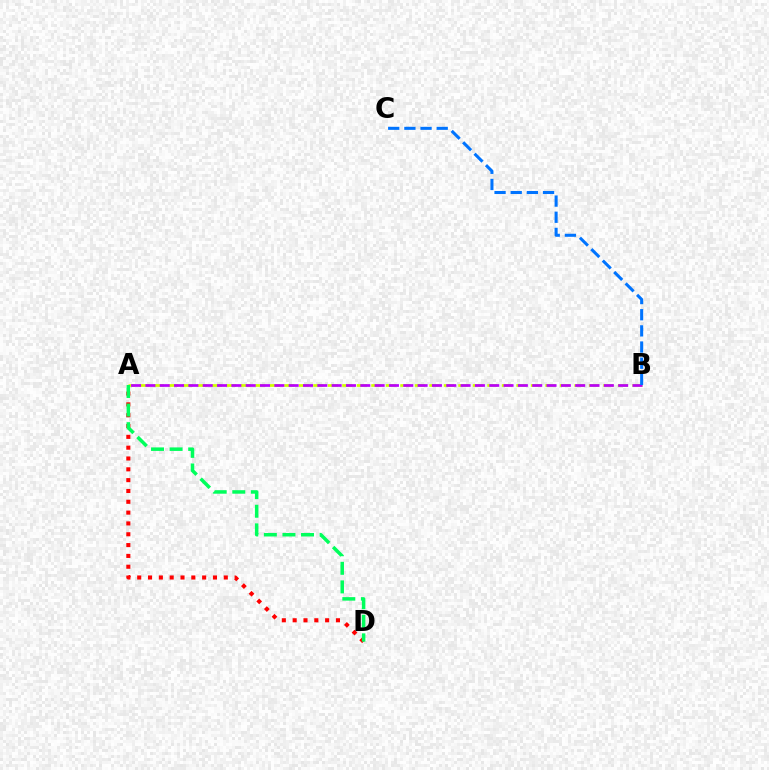{('A', 'B'): [{'color': '#d1ff00', 'line_style': 'dashed', 'thickness': 1.97}, {'color': '#b900ff', 'line_style': 'dashed', 'thickness': 1.95}], ('A', 'D'): [{'color': '#ff0000', 'line_style': 'dotted', 'thickness': 2.94}, {'color': '#00ff5c', 'line_style': 'dashed', 'thickness': 2.52}], ('B', 'C'): [{'color': '#0074ff', 'line_style': 'dashed', 'thickness': 2.2}]}